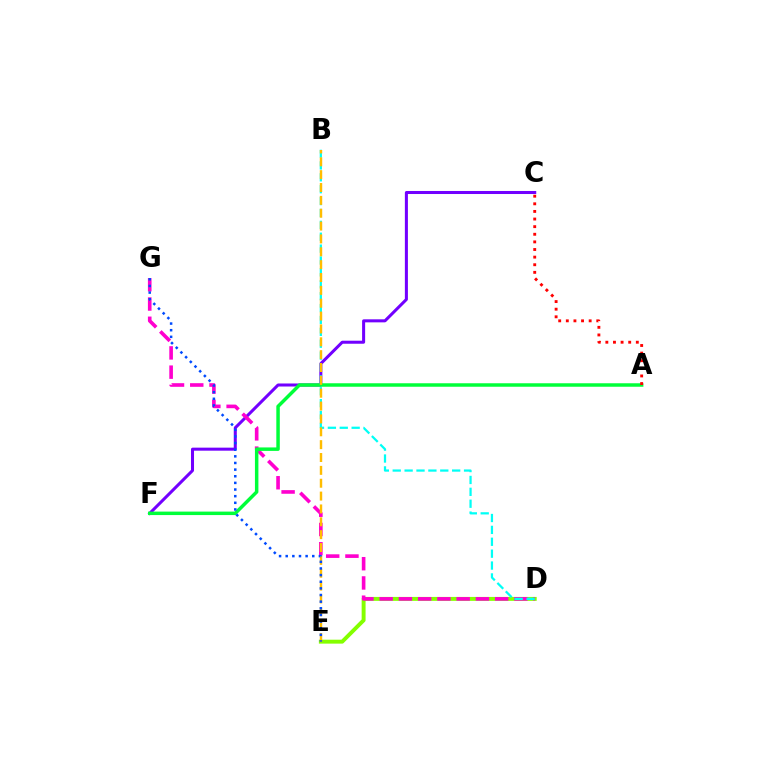{('C', 'F'): [{'color': '#7200ff', 'line_style': 'solid', 'thickness': 2.18}], ('D', 'E'): [{'color': '#84ff00', 'line_style': 'solid', 'thickness': 2.83}], ('D', 'G'): [{'color': '#ff00cf', 'line_style': 'dashed', 'thickness': 2.61}], ('A', 'F'): [{'color': '#00ff39', 'line_style': 'solid', 'thickness': 2.5}], ('B', 'D'): [{'color': '#00fff6', 'line_style': 'dashed', 'thickness': 1.61}], ('B', 'E'): [{'color': '#ffbd00', 'line_style': 'dashed', 'thickness': 1.75}], ('A', 'C'): [{'color': '#ff0000', 'line_style': 'dotted', 'thickness': 2.07}], ('E', 'G'): [{'color': '#004bff', 'line_style': 'dotted', 'thickness': 1.8}]}